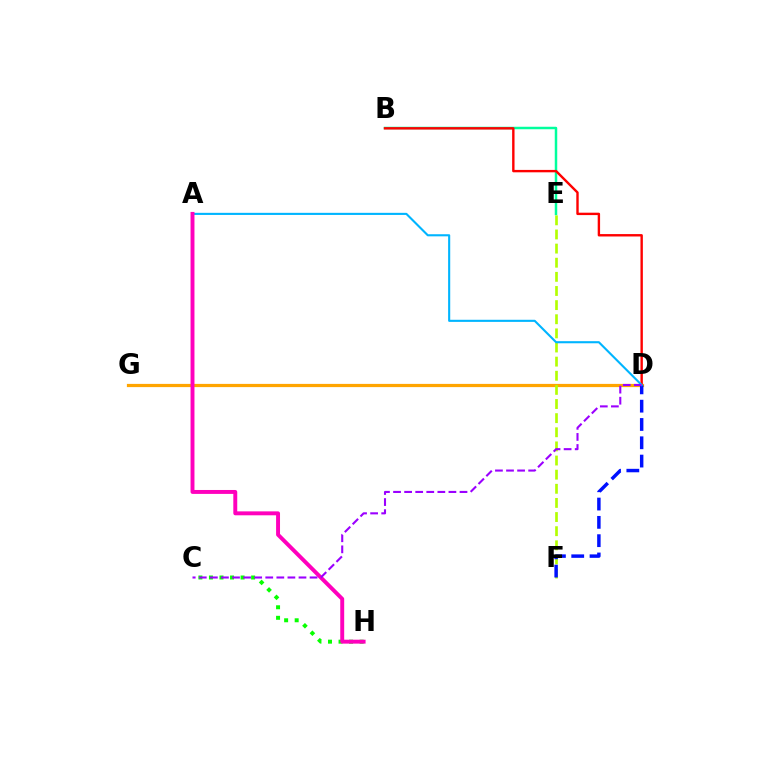{('B', 'E'): [{'color': '#00ff9d', 'line_style': 'solid', 'thickness': 1.79}], ('D', 'G'): [{'color': '#ffa500', 'line_style': 'solid', 'thickness': 2.32}], ('B', 'D'): [{'color': '#ff0000', 'line_style': 'solid', 'thickness': 1.72}], ('C', 'H'): [{'color': '#08ff00', 'line_style': 'dotted', 'thickness': 2.86}], ('E', 'F'): [{'color': '#b3ff00', 'line_style': 'dashed', 'thickness': 1.92}], ('D', 'F'): [{'color': '#0010ff', 'line_style': 'dashed', 'thickness': 2.49}], ('A', 'D'): [{'color': '#00b5ff', 'line_style': 'solid', 'thickness': 1.51}], ('A', 'H'): [{'color': '#ff00bd', 'line_style': 'solid', 'thickness': 2.83}], ('C', 'D'): [{'color': '#9b00ff', 'line_style': 'dashed', 'thickness': 1.5}]}